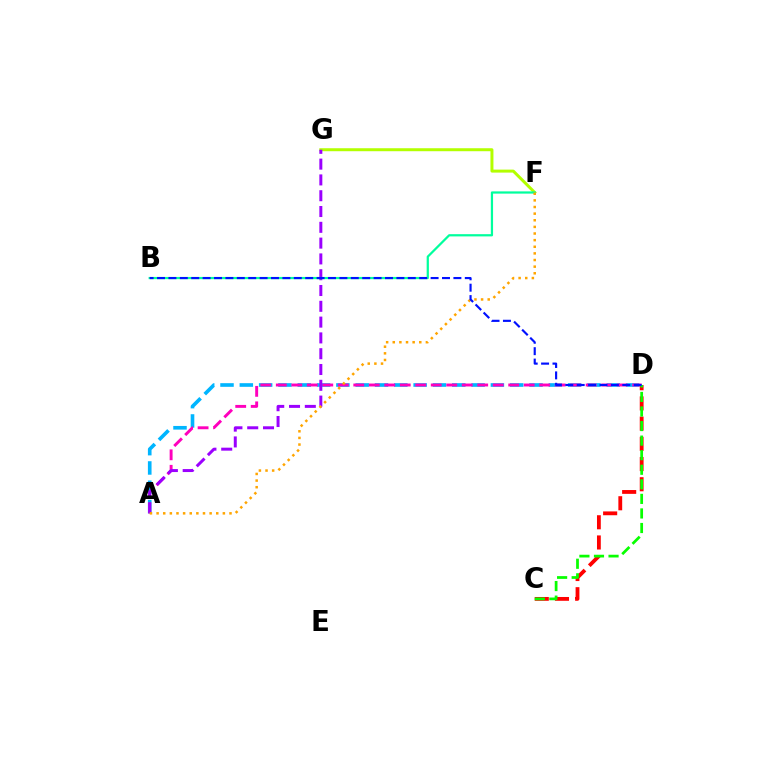{('A', 'D'): [{'color': '#00b5ff', 'line_style': 'dashed', 'thickness': 2.62}, {'color': '#ff00bd', 'line_style': 'dashed', 'thickness': 2.1}], ('F', 'G'): [{'color': '#b3ff00', 'line_style': 'solid', 'thickness': 2.15}], ('C', 'D'): [{'color': '#ff0000', 'line_style': 'dashed', 'thickness': 2.74}, {'color': '#08ff00', 'line_style': 'dashed', 'thickness': 1.98}], ('A', 'G'): [{'color': '#9b00ff', 'line_style': 'dashed', 'thickness': 2.15}], ('B', 'F'): [{'color': '#00ff9d', 'line_style': 'solid', 'thickness': 1.61}], ('A', 'F'): [{'color': '#ffa500', 'line_style': 'dotted', 'thickness': 1.8}], ('B', 'D'): [{'color': '#0010ff', 'line_style': 'dashed', 'thickness': 1.55}]}